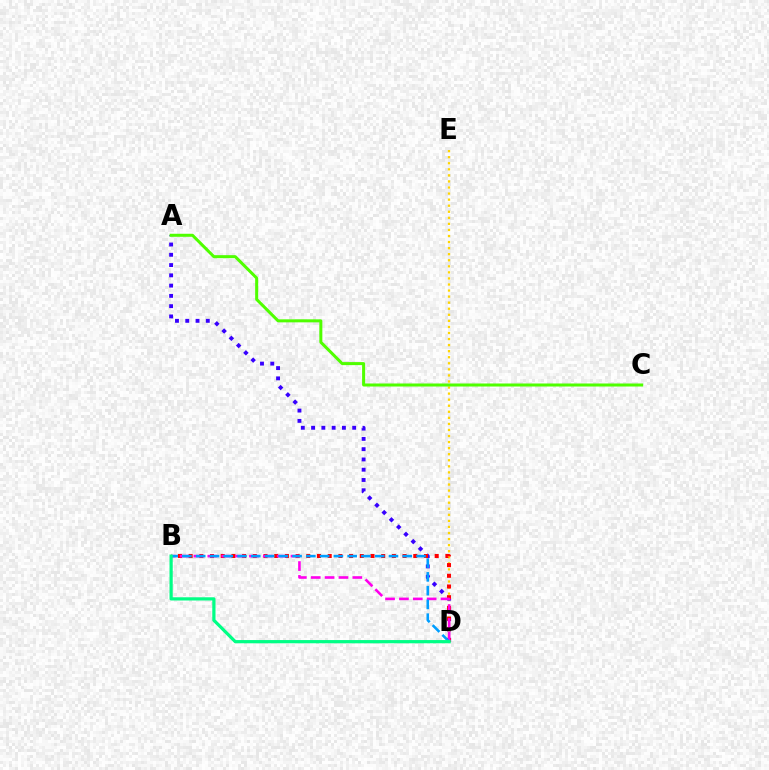{('D', 'E'): [{'color': '#ffd500', 'line_style': 'dotted', 'thickness': 1.65}], ('A', 'D'): [{'color': '#3700ff', 'line_style': 'dotted', 'thickness': 2.79}], ('B', 'D'): [{'color': '#ff0000', 'line_style': 'dotted', 'thickness': 2.91}, {'color': '#ff00ed', 'line_style': 'dashed', 'thickness': 1.88}, {'color': '#009eff', 'line_style': 'dashed', 'thickness': 1.87}, {'color': '#00ff86', 'line_style': 'solid', 'thickness': 2.31}], ('A', 'C'): [{'color': '#4fff00', 'line_style': 'solid', 'thickness': 2.18}]}